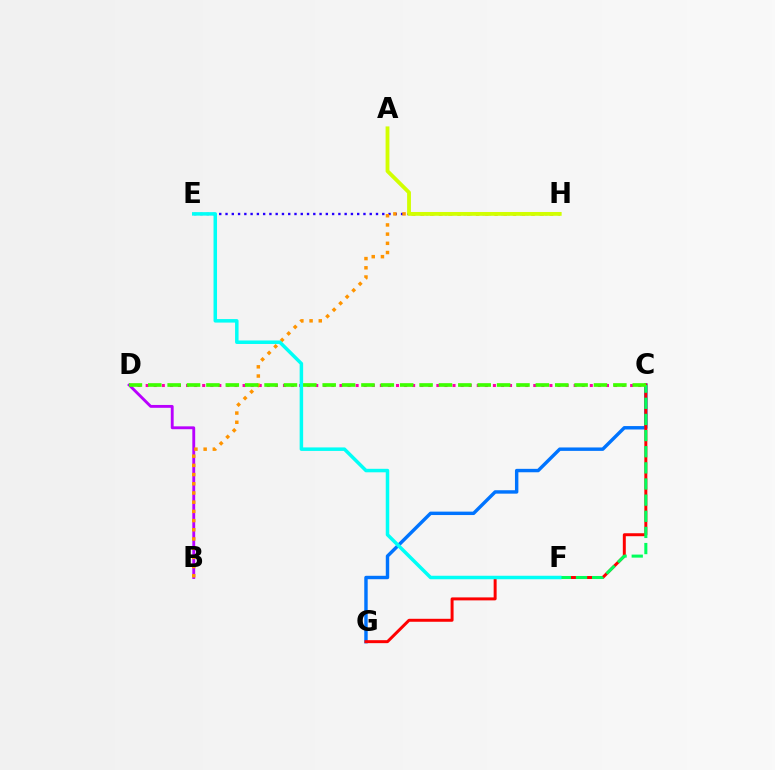{('C', 'G'): [{'color': '#0074ff', 'line_style': 'solid', 'thickness': 2.46}, {'color': '#ff0000', 'line_style': 'solid', 'thickness': 2.14}], ('C', 'D'): [{'color': '#ff00ac', 'line_style': 'dotted', 'thickness': 2.19}, {'color': '#3dff00', 'line_style': 'dashed', 'thickness': 2.63}], ('E', 'H'): [{'color': '#2500ff', 'line_style': 'dotted', 'thickness': 1.7}], ('B', 'D'): [{'color': '#b900ff', 'line_style': 'solid', 'thickness': 2.06}], ('C', 'F'): [{'color': '#00ff5c', 'line_style': 'dashed', 'thickness': 2.19}], ('B', 'H'): [{'color': '#ff9400', 'line_style': 'dotted', 'thickness': 2.5}], ('A', 'H'): [{'color': '#d1ff00', 'line_style': 'solid', 'thickness': 2.75}], ('E', 'F'): [{'color': '#00fff6', 'line_style': 'solid', 'thickness': 2.52}]}